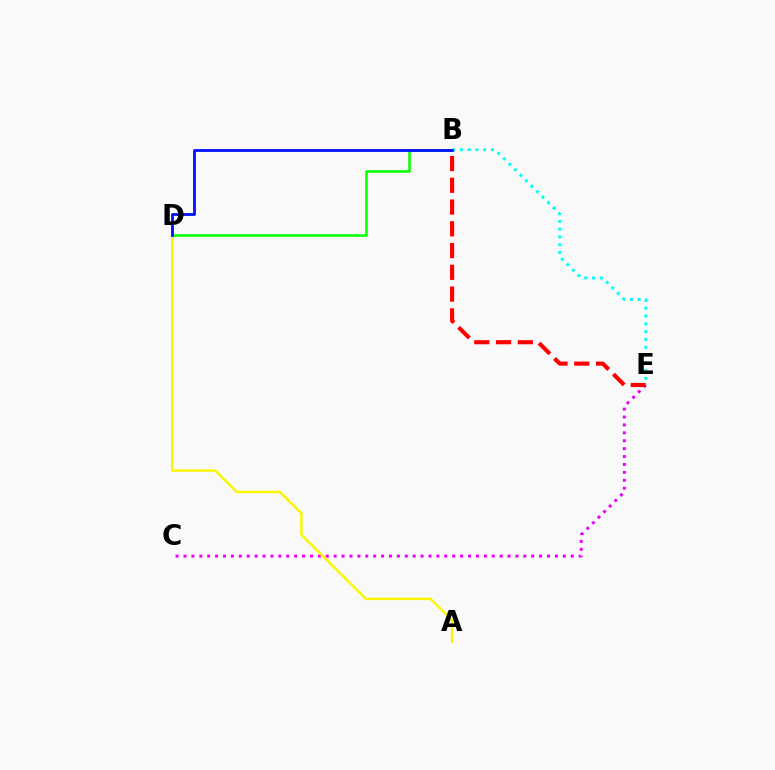{('C', 'E'): [{'color': '#ee00ff', 'line_style': 'dotted', 'thickness': 2.15}], ('B', 'E'): [{'color': '#ff0000', 'line_style': 'dashed', 'thickness': 2.96}, {'color': '#00fff6', 'line_style': 'dotted', 'thickness': 2.11}], ('B', 'D'): [{'color': '#08ff00', 'line_style': 'solid', 'thickness': 1.81}, {'color': '#0010ff', 'line_style': 'solid', 'thickness': 2.01}], ('A', 'D'): [{'color': '#fcf500', 'line_style': 'solid', 'thickness': 1.77}]}